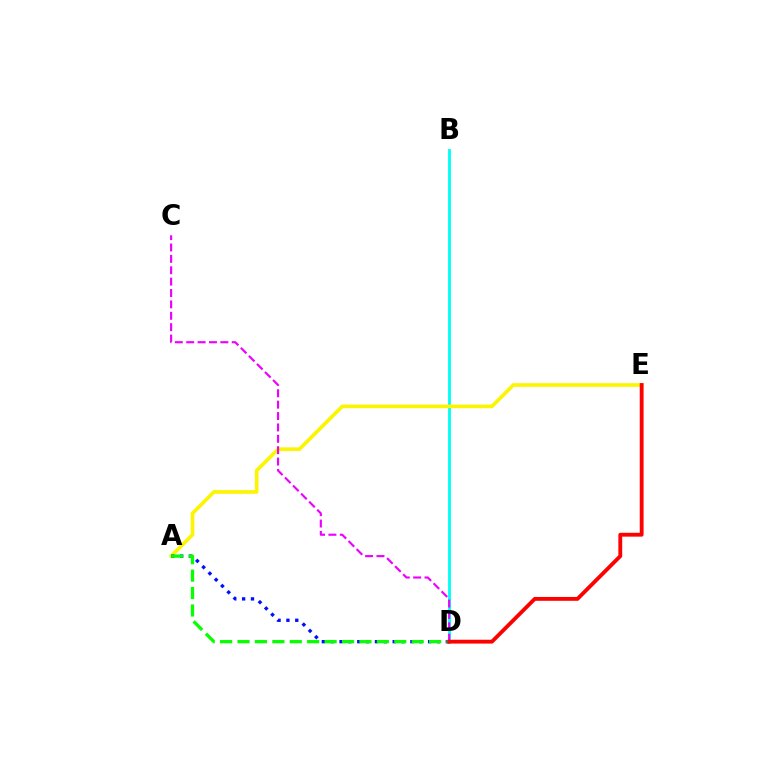{('B', 'D'): [{'color': '#00fff6', 'line_style': 'solid', 'thickness': 2.06}], ('A', 'E'): [{'color': '#fcf500', 'line_style': 'solid', 'thickness': 2.62}], ('A', 'D'): [{'color': '#0010ff', 'line_style': 'dotted', 'thickness': 2.41}, {'color': '#08ff00', 'line_style': 'dashed', 'thickness': 2.37}], ('C', 'D'): [{'color': '#ee00ff', 'line_style': 'dashed', 'thickness': 1.55}], ('D', 'E'): [{'color': '#ff0000', 'line_style': 'solid', 'thickness': 2.76}]}